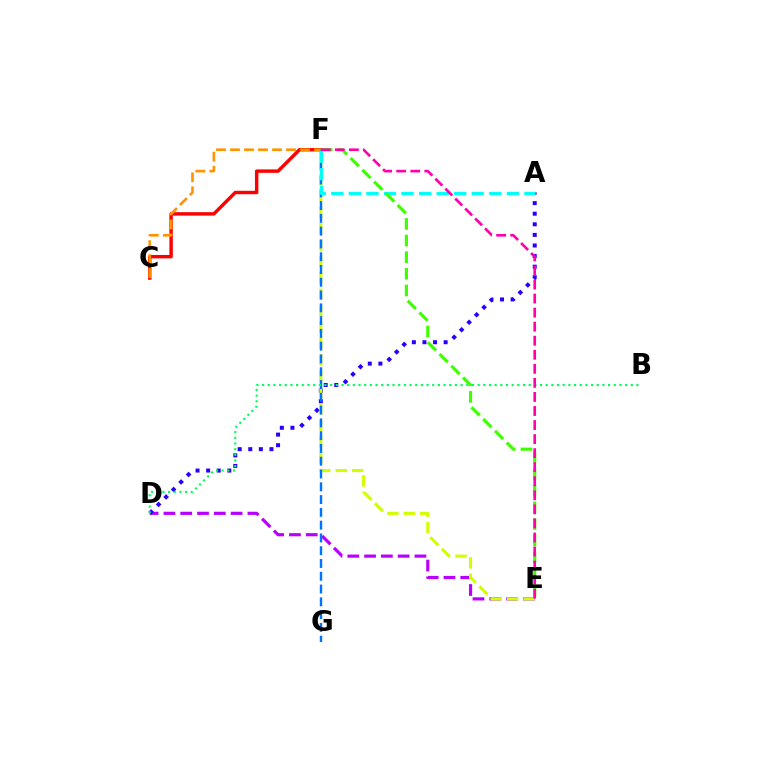{('D', 'E'): [{'color': '#b900ff', 'line_style': 'dashed', 'thickness': 2.28}], ('A', 'D'): [{'color': '#2500ff', 'line_style': 'dotted', 'thickness': 2.88}], ('C', 'F'): [{'color': '#ff0000', 'line_style': 'solid', 'thickness': 2.46}, {'color': '#ff9400', 'line_style': 'dashed', 'thickness': 1.9}], ('E', 'F'): [{'color': '#d1ff00', 'line_style': 'dashed', 'thickness': 2.23}, {'color': '#3dff00', 'line_style': 'dashed', 'thickness': 2.26}, {'color': '#ff00ac', 'line_style': 'dashed', 'thickness': 1.91}], ('F', 'G'): [{'color': '#0074ff', 'line_style': 'dashed', 'thickness': 1.74}], ('B', 'D'): [{'color': '#00ff5c', 'line_style': 'dotted', 'thickness': 1.54}], ('A', 'F'): [{'color': '#00fff6', 'line_style': 'dashed', 'thickness': 2.38}]}